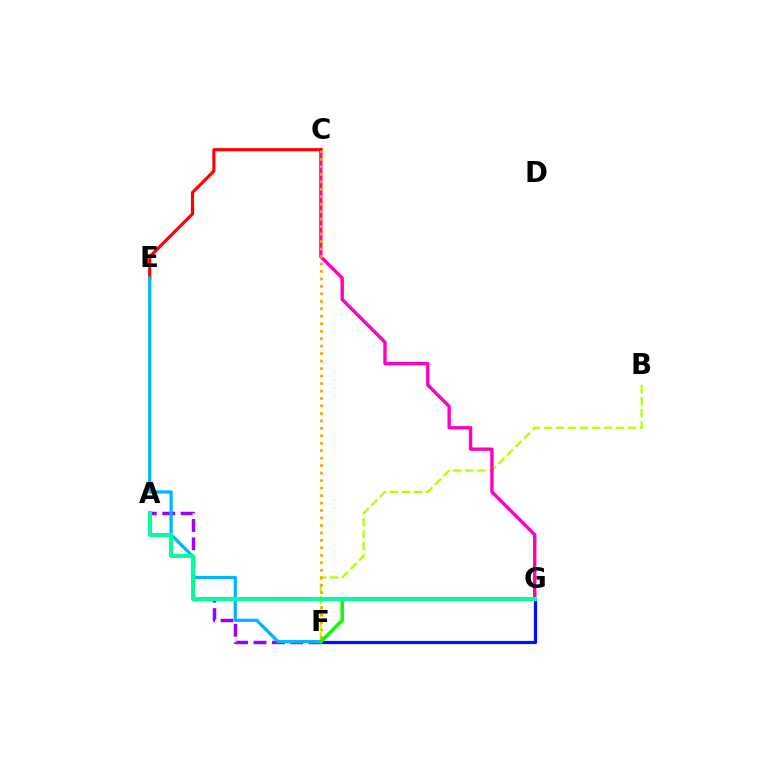{('B', 'F'): [{'color': '#b3ff00', 'line_style': 'dashed', 'thickness': 1.63}], ('A', 'F'): [{'color': '#9b00ff', 'line_style': 'dashed', 'thickness': 2.49}], ('F', 'G'): [{'color': '#0010ff', 'line_style': 'solid', 'thickness': 2.32}, {'color': '#08ff00', 'line_style': 'solid', 'thickness': 2.51}], ('C', 'G'): [{'color': '#ff00bd', 'line_style': 'solid', 'thickness': 2.44}], ('C', 'E'): [{'color': '#ff0000', 'line_style': 'solid', 'thickness': 2.27}], ('E', 'F'): [{'color': '#00b5ff', 'line_style': 'solid', 'thickness': 2.31}], ('C', 'F'): [{'color': '#ffa500', 'line_style': 'dotted', 'thickness': 2.03}], ('A', 'G'): [{'color': '#00ff9d', 'line_style': 'solid', 'thickness': 2.85}]}